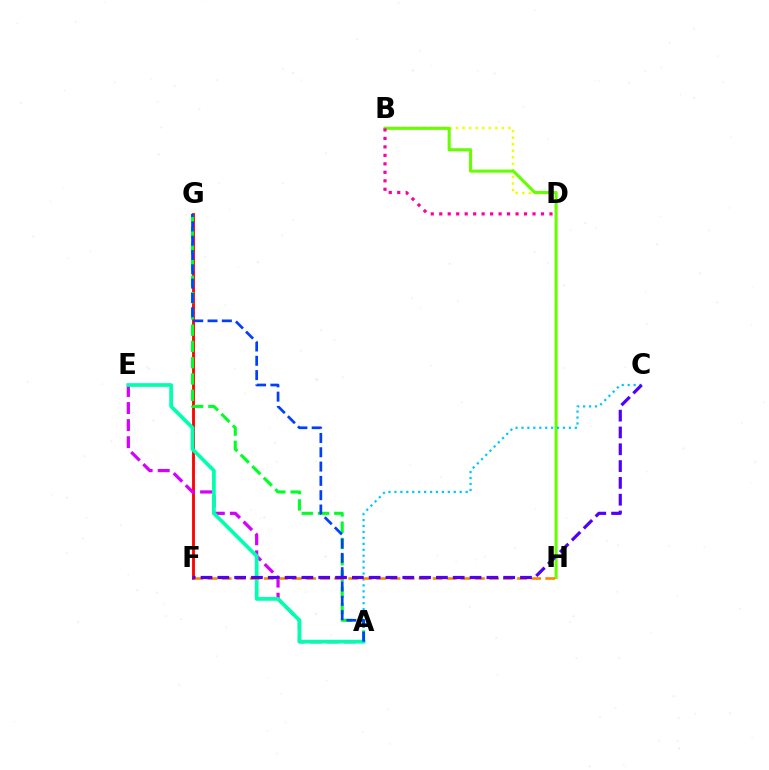{('F', 'G'): [{'color': '#ff0000', 'line_style': 'solid', 'thickness': 2.04}], ('B', 'D'): [{'color': '#eeff00', 'line_style': 'dotted', 'thickness': 1.78}, {'color': '#ff00a0', 'line_style': 'dotted', 'thickness': 2.3}], ('A', 'E'): [{'color': '#d600ff', 'line_style': 'dashed', 'thickness': 2.32}, {'color': '#00ffaf', 'line_style': 'solid', 'thickness': 2.67}], ('B', 'H'): [{'color': '#66ff00', 'line_style': 'solid', 'thickness': 2.21}], ('A', 'G'): [{'color': '#00ff27', 'line_style': 'dashed', 'thickness': 2.21}, {'color': '#003fff', 'line_style': 'dashed', 'thickness': 1.94}], ('A', 'C'): [{'color': '#00c7ff', 'line_style': 'dotted', 'thickness': 1.61}], ('F', 'H'): [{'color': '#ff8800', 'line_style': 'dashed', 'thickness': 1.91}], ('C', 'F'): [{'color': '#4f00ff', 'line_style': 'dashed', 'thickness': 2.28}]}